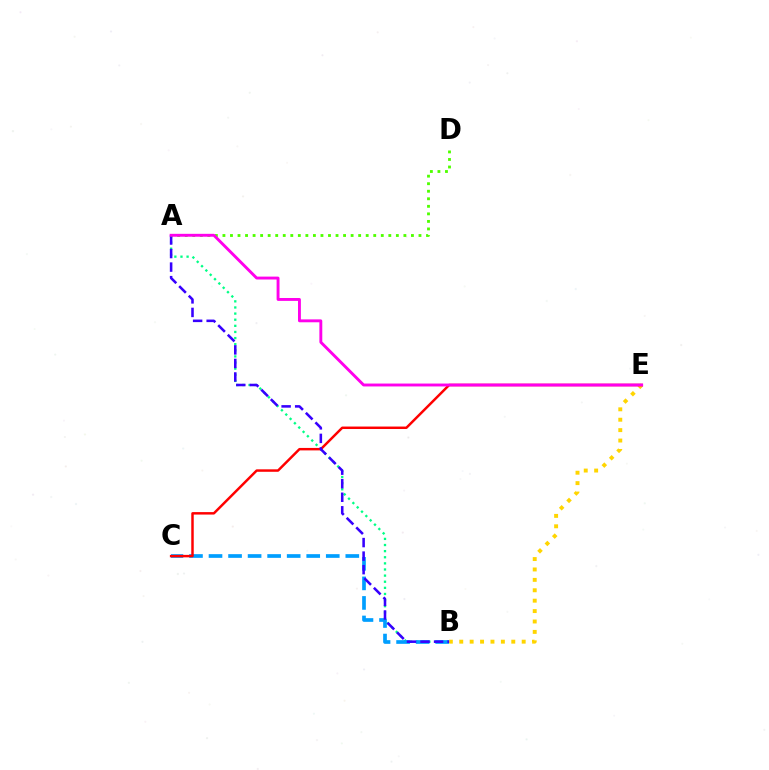{('A', 'B'): [{'color': '#00ff86', 'line_style': 'dotted', 'thickness': 1.66}, {'color': '#3700ff', 'line_style': 'dashed', 'thickness': 1.84}], ('B', 'C'): [{'color': '#009eff', 'line_style': 'dashed', 'thickness': 2.65}], ('B', 'E'): [{'color': '#ffd500', 'line_style': 'dotted', 'thickness': 2.83}], ('C', 'E'): [{'color': '#ff0000', 'line_style': 'solid', 'thickness': 1.78}], ('A', 'D'): [{'color': '#4fff00', 'line_style': 'dotted', 'thickness': 2.05}], ('A', 'E'): [{'color': '#ff00ed', 'line_style': 'solid', 'thickness': 2.09}]}